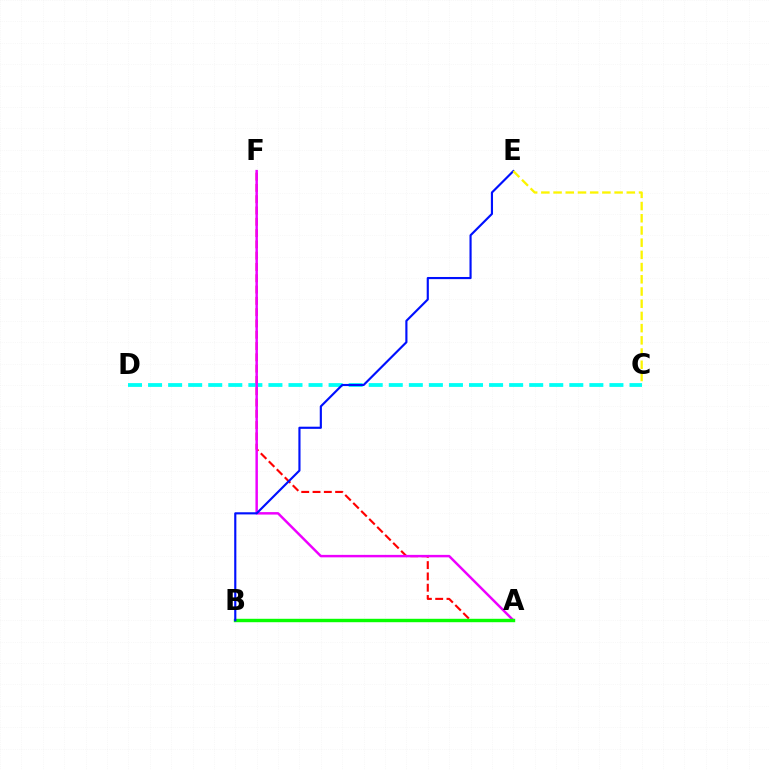{('A', 'F'): [{'color': '#ff0000', 'line_style': 'dashed', 'thickness': 1.53}, {'color': '#ee00ff', 'line_style': 'solid', 'thickness': 1.78}], ('C', 'D'): [{'color': '#00fff6', 'line_style': 'dashed', 'thickness': 2.73}], ('A', 'B'): [{'color': '#08ff00', 'line_style': 'solid', 'thickness': 2.46}], ('B', 'E'): [{'color': '#0010ff', 'line_style': 'solid', 'thickness': 1.55}], ('C', 'E'): [{'color': '#fcf500', 'line_style': 'dashed', 'thickness': 1.66}]}